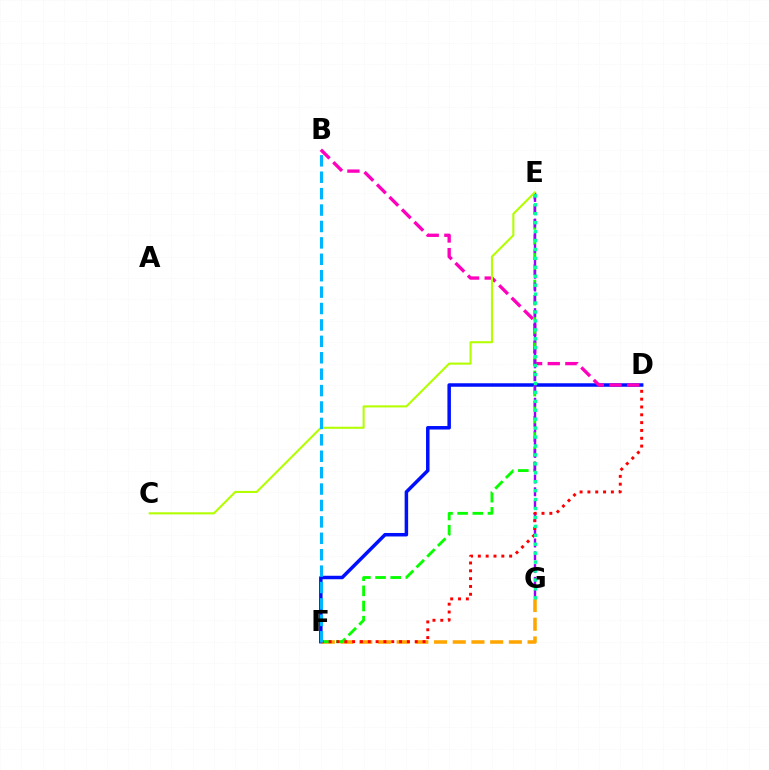{('D', 'F'): [{'color': '#0010ff', 'line_style': 'solid', 'thickness': 2.52}, {'color': '#ff0000', 'line_style': 'dotted', 'thickness': 2.13}], ('F', 'G'): [{'color': '#ffa500', 'line_style': 'dashed', 'thickness': 2.54}], ('B', 'D'): [{'color': '#ff00bd', 'line_style': 'dashed', 'thickness': 2.4}], ('E', 'F'): [{'color': '#08ff00', 'line_style': 'dashed', 'thickness': 2.06}], ('E', 'G'): [{'color': '#9b00ff', 'line_style': 'dashed', 'thickness': 1.74}, {'color': '#00ff9d', 'line_style': 'dotted', 'thickness': 2.43}], ('C', 'E'): [{'color': '#b3ff00', 'line_style': 'solid', 'thickness': 1.5}], ('B', 'F'): [{'color': '#00b5ff', 'line_style': 'dashed', 'thickness': 2.23}]}